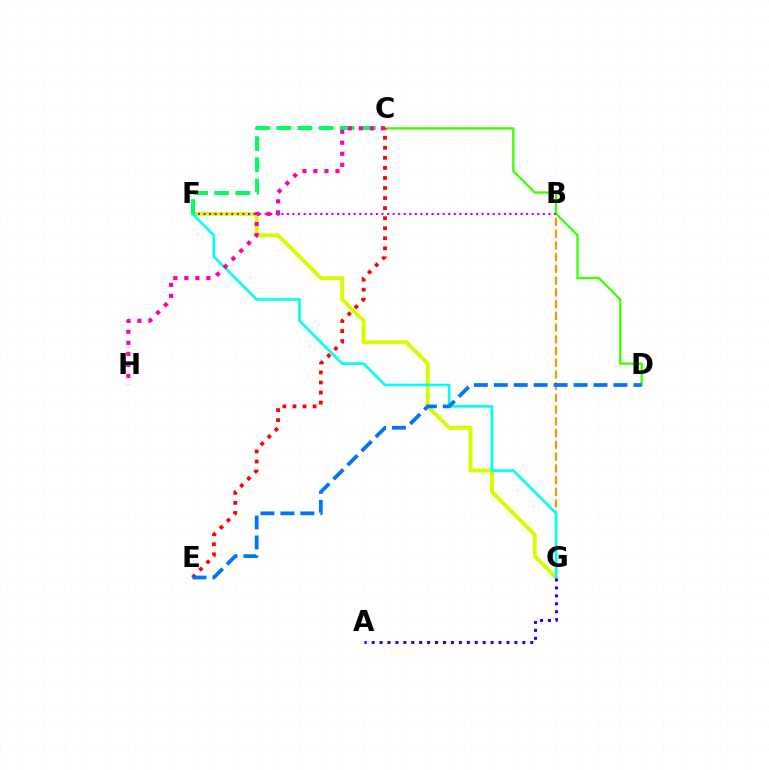{('F', 'G'): [{'color': '#d1ff00', 'line_style': 'solid', 'thickness': 2.81}, {'color': '#00fff6', 'line_style': 'solid', 'thickness': 1.91}], ('C', 'F'): [{'color': '#00ff5c', 'line_style': 'dashed', 'thickness': 2.87}], ('C', 'D'): [{'color': '#3dff00', 'line_style': 'solid', 'thickness': 1.65}], ('B', 'F'): [{'color': '#b900ff', 'line_style': 'dotted', 'thickness': 1.51}], ('B', 'G'): [{'color': '#ff9400', 'line_style': 'dashed', 'thickness': 1.59}], ('C', 'E'): [{'color': '#ff0000', 'line_style': 'dotted', 'thickness': 2.73}], ('D', 'E'): [{'color': '#0074ff', 'line_style': 'dashed', 'thickness': 2.71}], ('A', 'G'): [{'color': '#2500ff', 'line_style': 'dotted', 'thickness': 2.15}], ('C', 'H'): [{'color': '#ff00ac', 'line_style': 'dotted', 'thickness': 3.0}]}